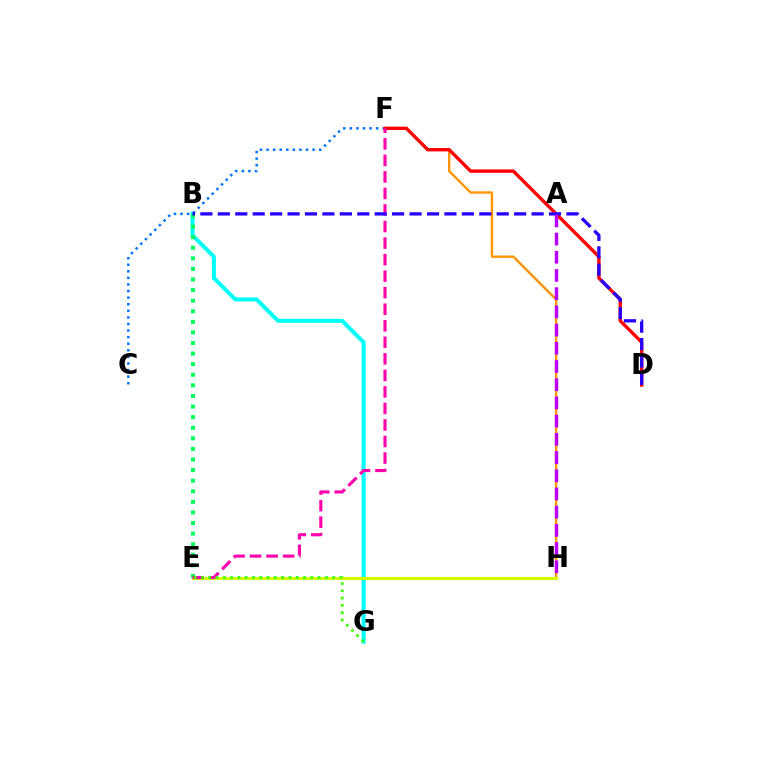{('B', 'G'): [{'color': '#00fff6', 'line_style': 'solid', 'thickness': 2.89}], ('C', 'F'): [{'color': '#0074ff', 'line_style': 'dotted', 'thickness': 1.79}], ('F', 'H'): [{'color': '#ff9400', 'line_style': 'solid', 'thickness': 1.7}], ('D', 'F'): [{'color': '#ff0000', 'line_style': 'solid', 'thickness': 2.43}], ('E', 'H'): [{'color': '#d1ff00', 'line_style': 'solid', 'thickness': 2.2}], ('B', 'E'): [{'color': '#00ff5c', 'line_style': 'dotted', 'thickness': 2.88}], ('E', 'F'): [{'color': '#ff00ac', 'line_style': 'dashed', 'thickness': 2.25}], ('E', 'G'): [{'color': '#3dff00', 'line_style': 'dotted', 'thickness': 1.98}], ('B', 'D'): [{'color': '#2500ff', 'line_style': 'dashed', 'thickness': 2.37}], ('A', 'H'): [{'color': '#b900ff', 'line_style': 'dashed', 'thickness': 2.47}]}